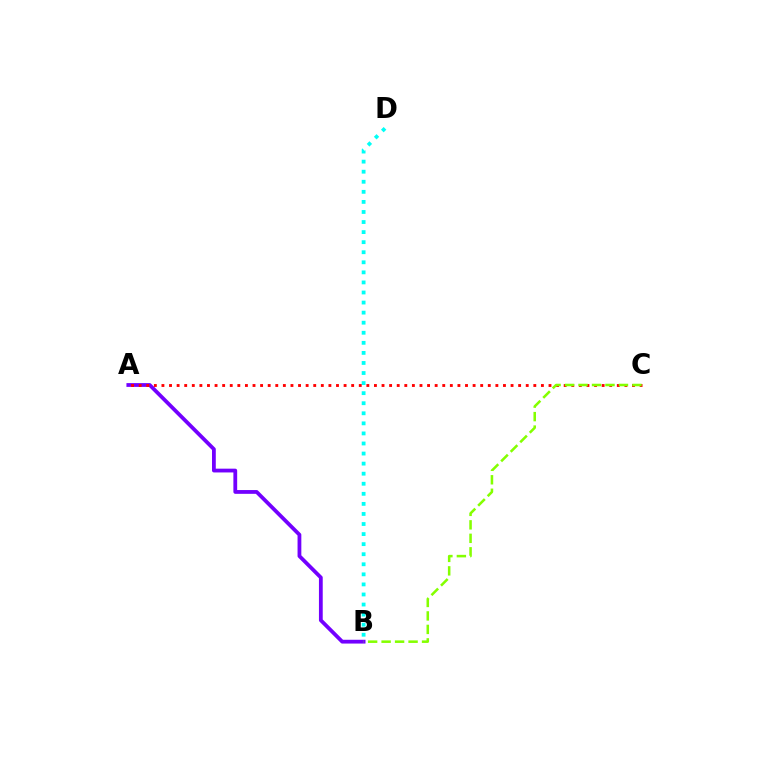{('B', 'D'): [{'color': '#00fff6', 'line_style': 'dotted', 'thickness': 2.73}], ('A', 'B'): [{'color': '#7200ff', 'line_style': 'solid', 'thickness': 2.73}], ('A', 'C'): [{'color': '#ff0000', 'line_style': 'dotted', 'thickness': 2.06}], ('B', 'C'): [{'color': '#84ff00', 'line_style': 'dashed', 'thickness': 1.83}]}